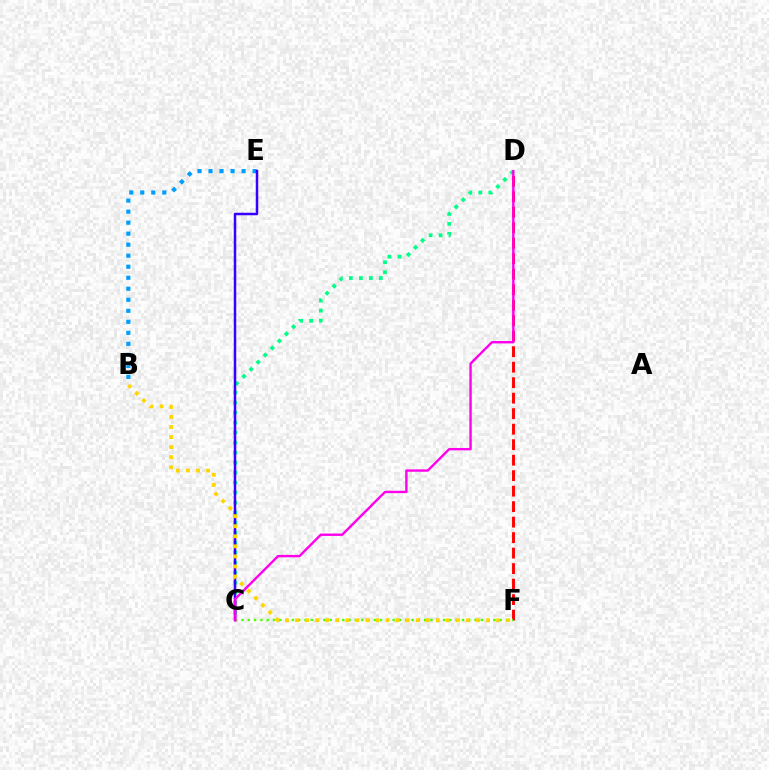{('C', 'D'): [{'color': '#00ff86', 'line_style': 'dotted', 'thickness': 2.72}, {'color': '#ff00ed', 'line_style': 'solid', 'thickness': 1.73}], ('B', 'E'): [{'color': '#009eff', 'line_style': 'dotted', 'thickness': 2.99}], ('D', 'F'): [{'color': '#ff0000', 'line_style': 'dashed', 'thickness': 2.1}], ('C', 'E'): [{'color': '#3700ff', 'line_style': 'solid', 'thickness': 1.8}], ('C', 'F'): [{'color': '#4fff00', 'line_style': 'dotted', 'thickness': 1.71}], ('B', 'F'): [{'color': '#ffd500', 'line_style': 'dotted', 'thickness': 2.73}]}